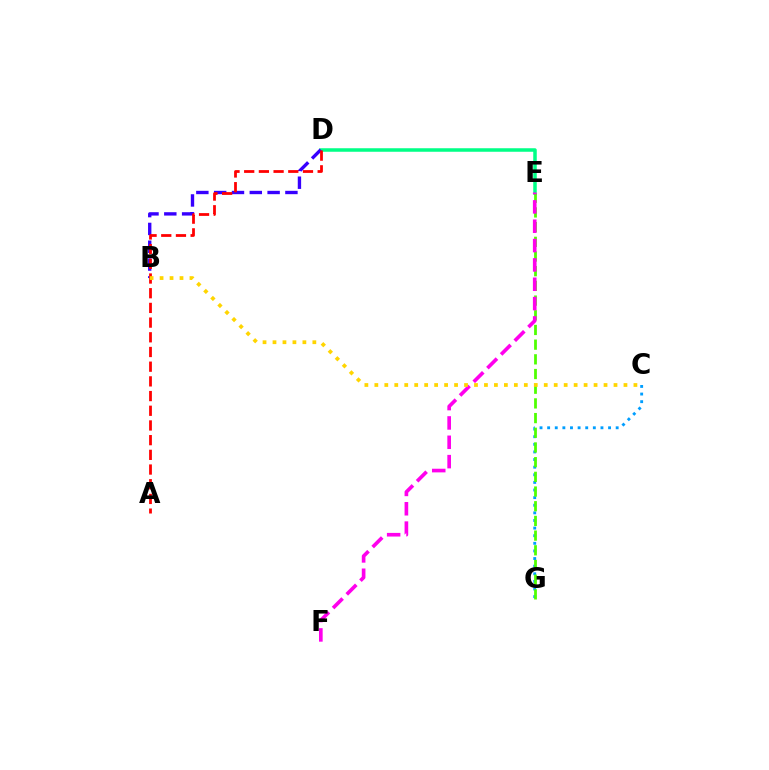{('D', 'E'): [{'color': '#00ff86', 'line_style': 'solid', 'thickness': 2.53}], ('C', 'G'): [{'color': '#009eff', 'line_style': 'dotted', 'thickness': 2.07}], ('E', 'G'): [{'color': '#4fff00', 'line_style': 'dashed', 'thickness': 2.0}], ('E', 'F'): [{'color': '#ff00ed', 'line_style': 'dashed', 'thickness': 2.63}], ('B', 'D'): [{'color': '#3700ff', 'line_style': 'dashed', 'thickness': 2.42}], ('A', 'D'): [{'color': '#ff0000', 'line_style': 'dashed', 'thickness': 2.0}], ('B', 'C'): [{'color': '#ffd500', 'line_style': 'dotted', 'thickness': 2.71}]}